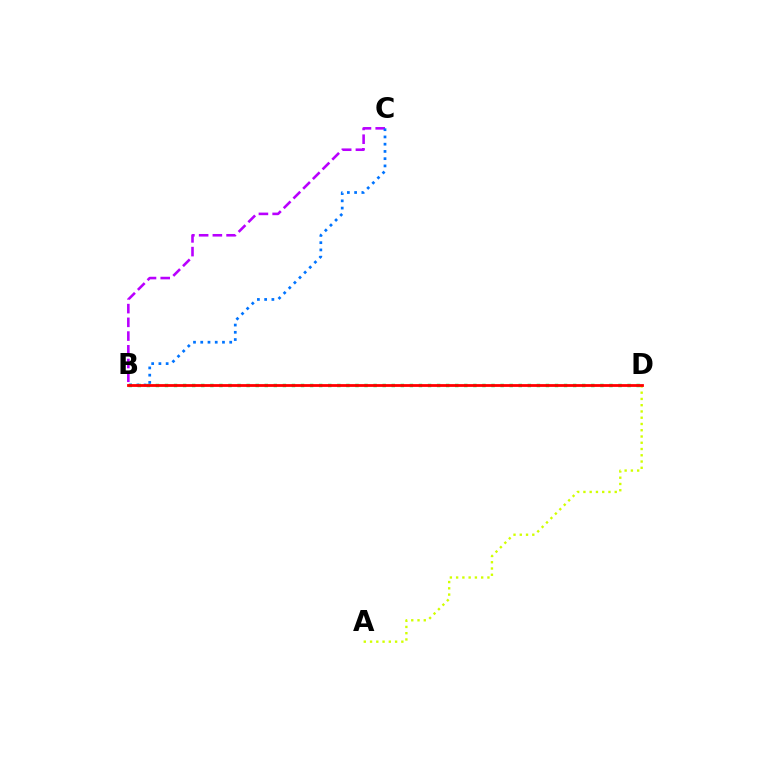{('B', 'D'): [{'color': '#00ff5c', 'line_style': 'dotted', 'thickness': 2.46}, {'color': '#ff0000', 'line_style': 'solid', 'thickness': 2.02}], ('A', 'D'): [{'color': '#d1ff00', 'line_style': 'dotted', 'thickness': 1.7}], ('B', 'C'): [{'color': '#b900ff', 'line_style': 'dashed', 'thickness': 1.87}, {'color': '#0074ff', 'line_style': 'dotted', 'thickness': 1.97}]}